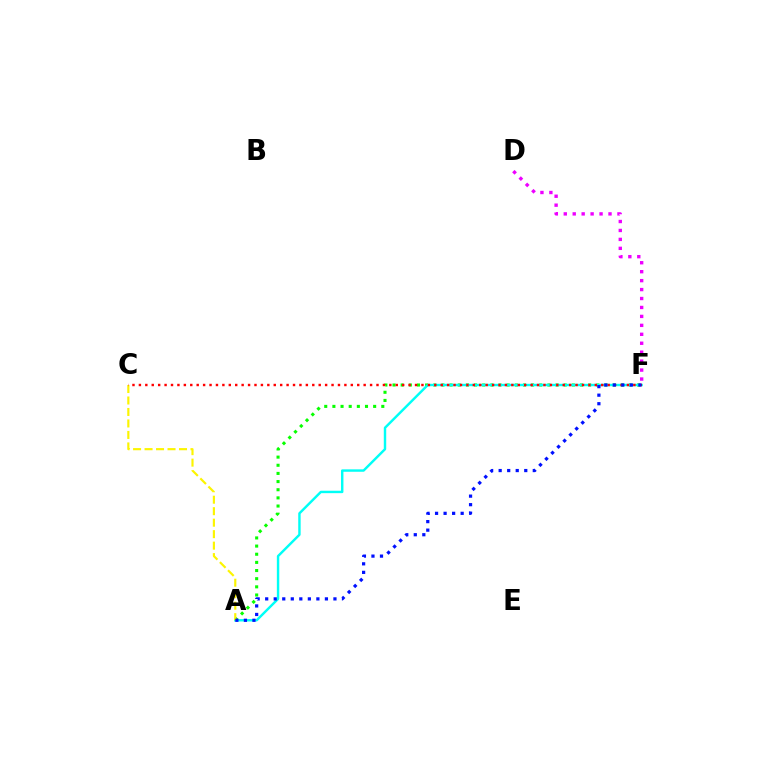{('A', 'F'): [{'color': '#08ff00', 'line_style': 'dotted', 'thickness': 2.21}, {'color': '#00fff6', 'line_style': 'solid', 'thickness': 1.75}, {'color': '#0010ff', 'line_style': 'dotted', 'thickness': 2.32}], ('A', 'C'): [{'color': '#fcf500', 'line_style': 'dashed', 'thickness': 1.56}], ('C', 'F'): [{'color': '#ff0000', 'line_style': 'dotted', 'thickness': 1.74}], ('D', 'F'): [{'color': '#ee00ff', 'line_style': 'dotted', 'thickness': 2.43}]}